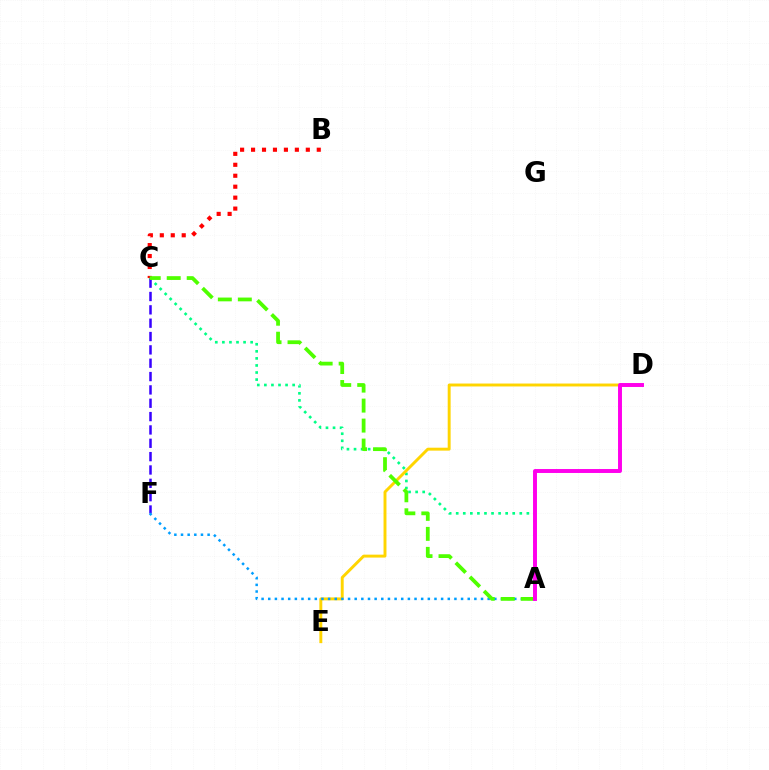{('A', 'C'): [{'color': '#00ff86', 'line_style': 'dotted', 'thickness': 1.92}, {'color': '#4fff00', 'line_style': 'dashed', 'thickness': 2.72}], ('D', 'E'): [{'color': '#ffd500', 'line_style': 'solid', 'thickness': 2.11}], ('C', 'F'): [{'color': '#3700ff', 'line_style': 'dashed', 'thickness': 1.81}], ('B', 'C'): [{'color': '#ff0000', 'line_style': 'dotted', 'thickness': 2.98}], ('A', 'F'): [{'color': '#009eff', 'line_style': 'dotted', 'thickness': 1.81}], ('A', 'D'): [{'color': '#ff00ed', 'line_style': 'solid', 'thickness': 2.83}]}